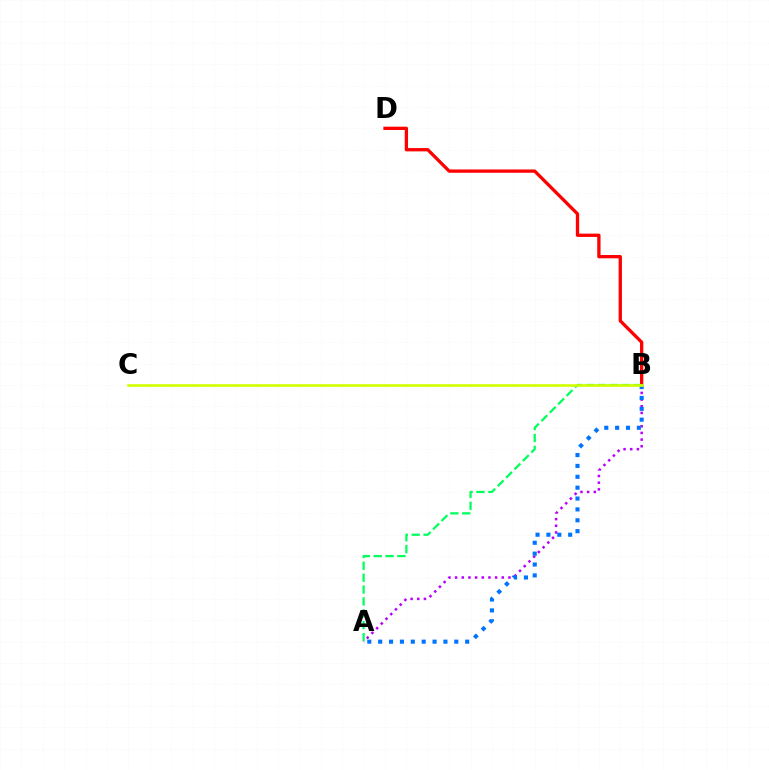{('A', 'B'): [{'color': '#b900ff', 'line_style': 'dotted', 'thickness': 1.81}, {'color': '#00ff5c', 'line_style': 'dashed', 'thickness': 1.61}, {'color': '#0074ff', 'line_style': 'dotted', 'thickness': 2.95}], ('B', 'D'): [{'color': '#ff0000', 'line_style': 'solid', 'thickness': 2.38}], ('B', 'C'): [{'color': '#d1ff00', 'line_style': 'solid', 'thickness': 1.9}]}